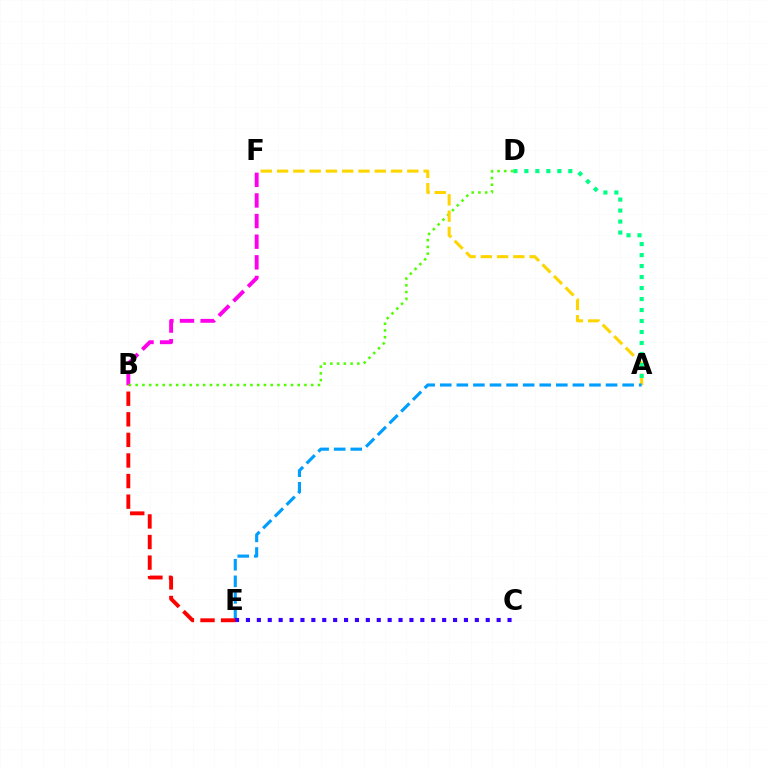{('B', 'F'): [{'color': '#ff00ed', 'line_style': 'dashed', 'thickness': 2.8}], ('B', 'D'): [{'color': '#4fff00', 'line_style': 'dotted', 'thickness': 1.83}], ('A', 'F'): [{'color': '#ffd500', 'line_style': 'dashed', 'thickness': 2.21}], ('A', 'D'): [{'color': '#00ff86', 'line_style': 'dotted', 'thickness': 2.98}], ('A', 'E'): [{'color': '#009eff', 'line_style': 'dashed', 'thickness': 2.25}], ('C', 'E'): [{'color': '#3700ff', 'line_style': 'dotted', 'thickness': 2.96}], ('B', 'E'): [{'color': '#ff0000', 'line_style': 'dashed', 'thickness': 2.8}]}